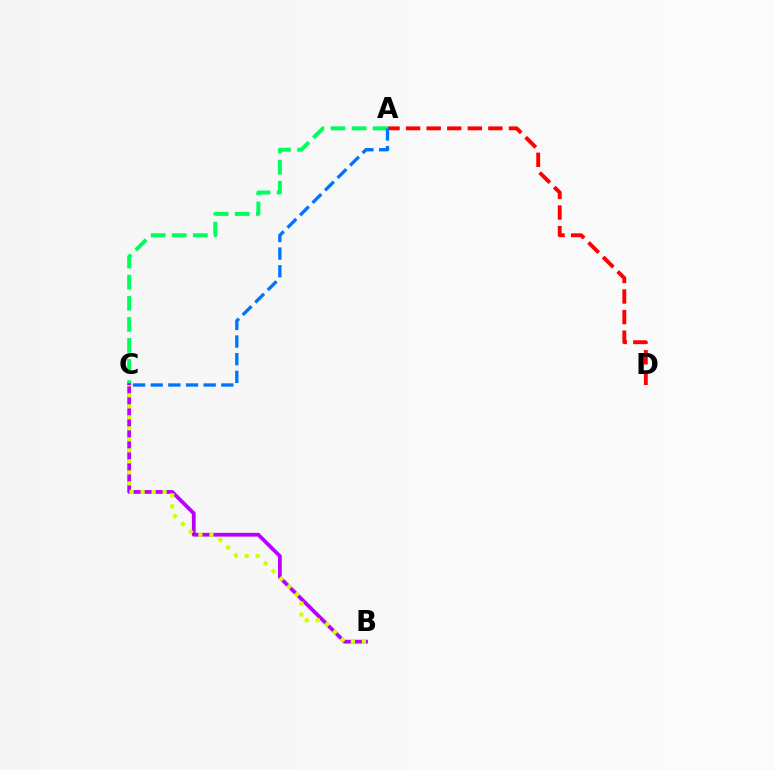{('A', 'D'): [{'color': '#ff0000', 'line_style': 'dashed', 'thickness': 2.79}], ('A', 'C'): [{'color': '#00ff5c', 'line_style': 'dashed', 'thickness': 2.87}, {'color': '#0074ff', 'line_style': 'dashed', 'thickness': 2.4}], ('B', 'C'): [{'color': '#b900ff', 'line_style': 'solid', 'thickness': 2.71}, {'color': '#d1ff00', 'line_style': 'dotted', 'thickness': 2.99}]}